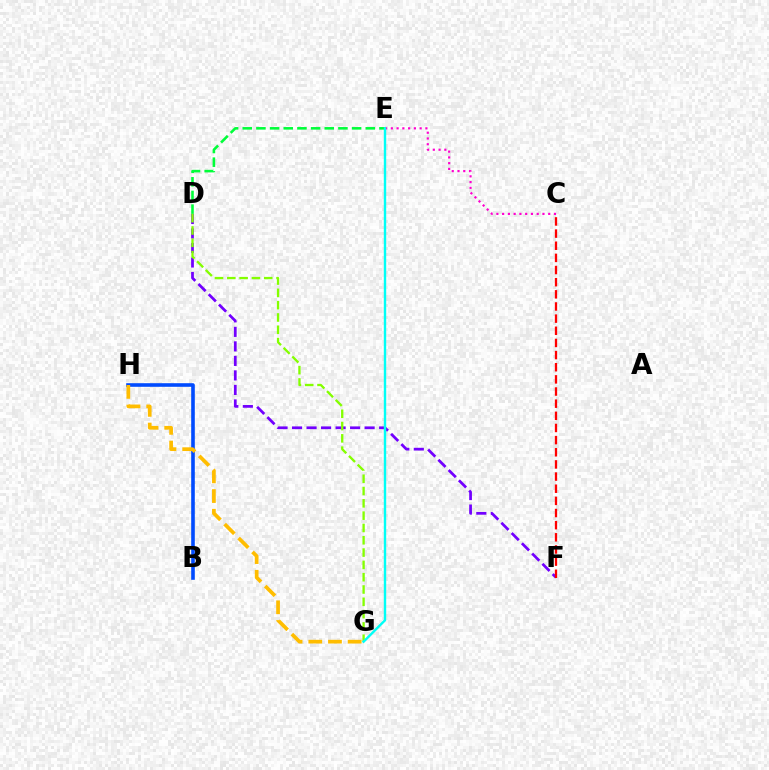{('D', 'F'): [{'color': '#7200ff', 'line_style': 'dashed', 'thickness': 1.97}], ('B', 'H'): [{'color': '#004bff', 'line_style': 'solid', 'thickness': 2.59}], ('C', 'F'): [{'color': '#ff0000', 'line_style': 'dashed', 'thickness': 1.65}], ('D', 'E'): [{'color': '#00ff39', 'line_style': 'dashed', 'thickness': 1.86}], ('G', 'H'): [{'color': '#ffbd00', 'line_style': 'dashed', 'thickness': 2.67}], ('D', 'G'): [{'color': '#84ff00', 'line_style': 'dashed', 'thickness': 1.67}], ('C', 'E'): [{'color': '#ff00cf', 'line_style': 'dotted', 'thickness': 1.56}], ('E', 'G'): [{'color': '#00fff6', 'line_style': 'solid', 'thickness': 1.73}]}